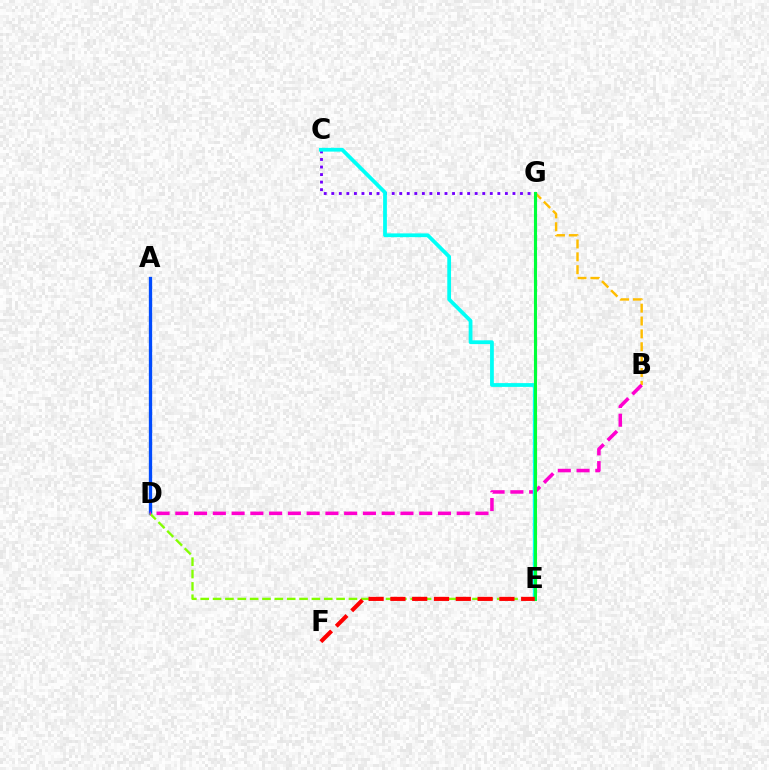{('A', 'D'): [{'color': '#004bff', 'line_style': 'solid', 'thickness': 2.38}], ('D', 'E'): [{'color': '#84ff00', 'line_style': 'dashed', 'thickness': 1.68}], ('B', 'G'): [{'color': '#ffbd00', 'line_style': 'dashed', 'thickness': 1.75}], ('C', 'G'): [{'color': '#7200ff', 'line_style': 'dotted', 'thickness': 2.05}], ('B', 'D'): [{'color': '#ff00cf', 'line_style': 'dashed', 'thickness': 2.55}], ('C', 'E'): [{'color': '#00fff6', 'line_style': 'solid', 'thickness': 2.71}], ('E', 'G'): [{'color': '#00ff39', 'line_style': 'solid', 'thickness': 2.24}], ('E', 'F'): [{'color': '#ff0000', 'line_style': 'dashed', 'thickness': 2.96}]}